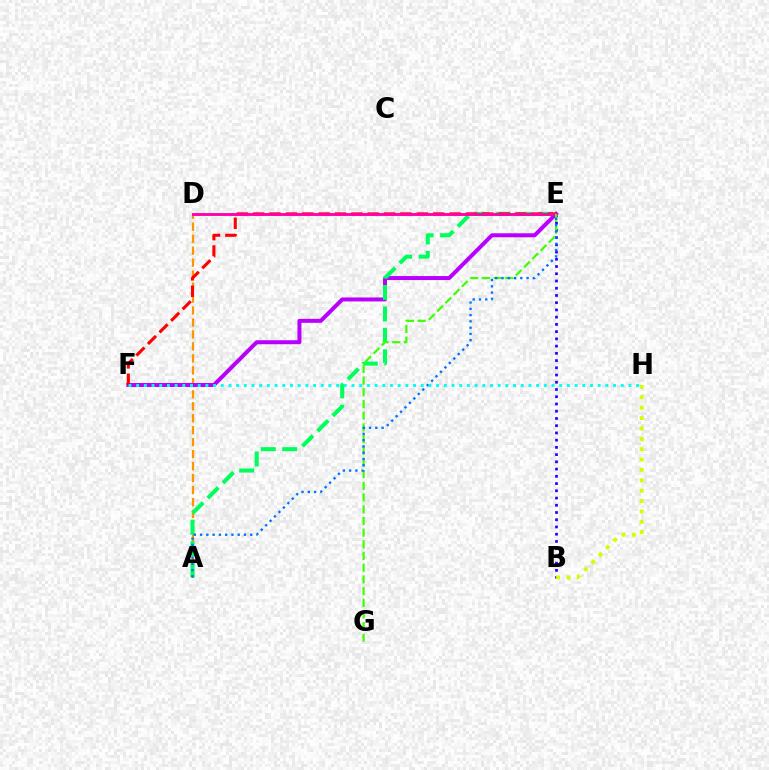{('A', 'D'): [{'color': '#ff9400', 'line_style': 'dashed', 'thickness': 1.63}], ('E', 'F'): [{'color': '#b900ff', 'line_style': 'solid', 'thickness': 2.87}, {'color': '#ff0000', 'line_style': 'dashed', 'thickness': 2.22}], ('B', 'E'): [{'color': '#2500ff', 'line_style': 'dotted', 'thickness': 1.97}], ('A', 'E'): [{'color': '#00ff5c', 'line_style': 'dashed', 'thickness': 2.91}, {'color': '#0074ff', 'line_style': 'dotted', 'thickness': 1.7}], ('B', 'H'): [{'color': '#d1ff00', 'line_style': 'dotted', 'thickness': 2.82}], ('D', 'E'): [{'color': '#ff00ac', 'line_style': 'solid', 'thickness': 2.07}], ('E', 'G'): [{'color': '#3dff00', 'line_style': 'dashed', 'thickness': 1.59}], ('F', 'H'): [{'color': '#00fff6', 'line_style': 'dotted', 'thickness': 2.09}]}